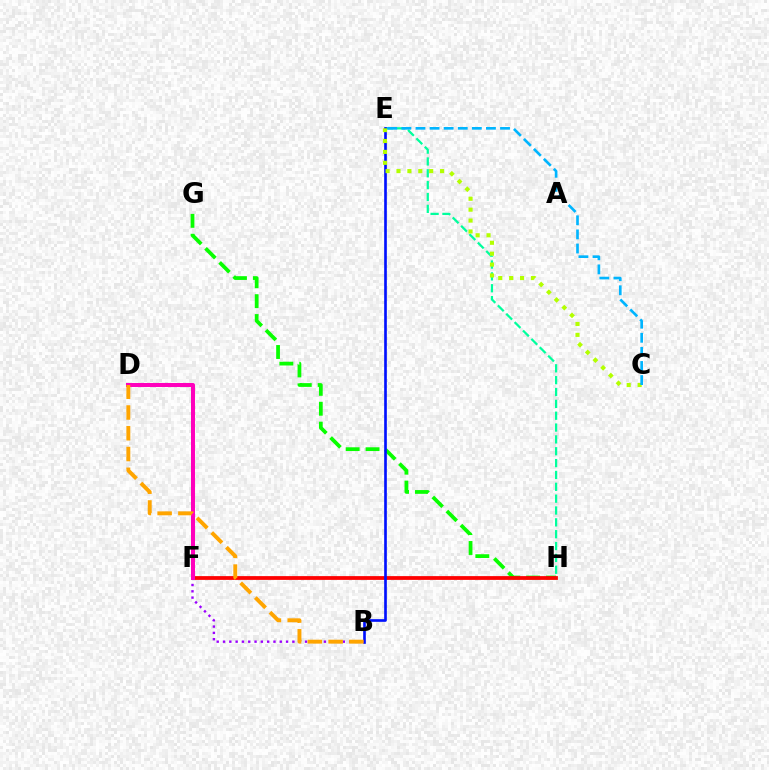{('G', 'H'): [{'color': '#08ff00', 'line_style': 'dashed', 'thickness': 2.7}], ('F', 'H'): [{'color': '#ff0000', 'line_style': 'solid', 'thickness': 2.72}], ('E', 'H'): [{'color': '#00ff9d', 'line_style': 'dashed', 'thickness': 1.61}], ('B', 'E'): [{'color': '#0010ff', 'line_style': 'solid', 'thickness': 1.91}], ('C', 'E'): [{'color': '#b3ff00', 'line_style': 'dotted', 'thickness': 2.96}, {'color': '#00b5ff', 'line_style': 'dashed', 'thickness': 1.91}], ('B', 'F'): [{'color': '#9b00ff', 'line_style': 'dotted', 'thickness': 1.71}], ('D', 'F'): [{'color': '#ff00bd', 'line_style': 'solid', 'thickness': 2.89}], ('B', 'D'): [{'color': '#ffa500', 'line_style': 'dashed', 'thickness': 2.82}]}